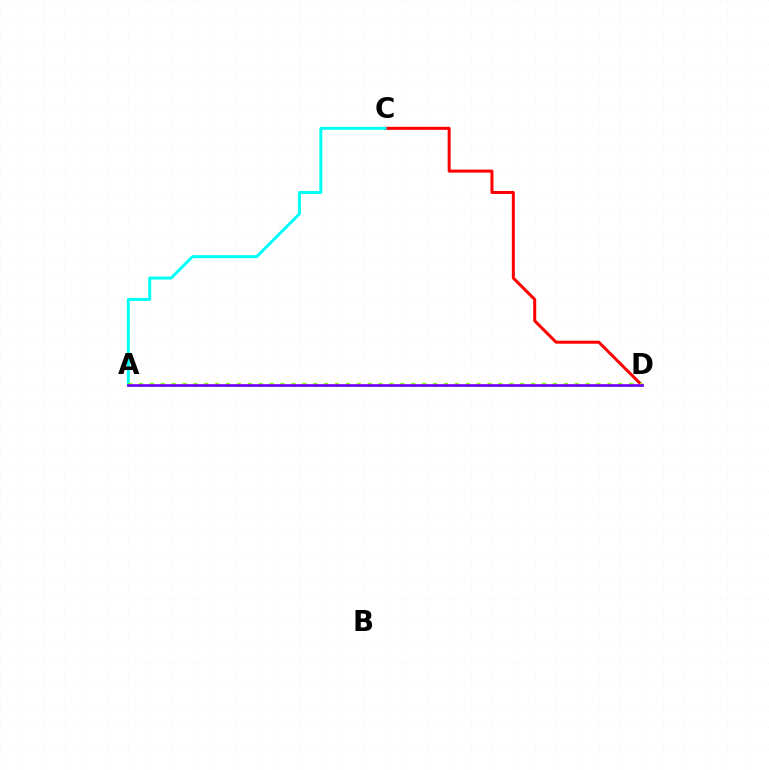{('C', 'D'): [{'color': '#ff0000', 'line_style': 'solid', 'thickness': 2.17}], ('A', 'C'): [{'color': '#00fff6', 'line_style': 'solid', 'thickness': 2.14}], ('A', 'D'): [{'color': '#84ff00', 'line_style': 'dotted', 'thickness': 2.96}, {'color': '#7200ff', 'line_style': 'solid', 'thickness': 1.94}]}